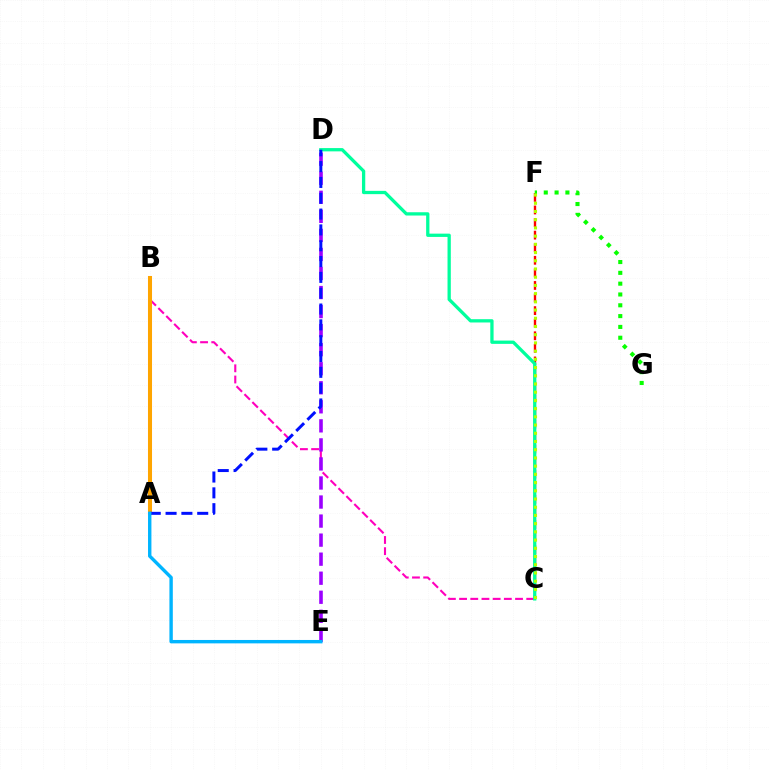{('B', 'C'): [{'color': '#ff00bd', 'line_style': 'dashed', 'thickness': 1.52}], ('C', 'F'): [{'color': '#ff0000', 'line_style': 'dashed', 'thickness': 1.71}, {'color': '#b3ff00', 'line_style': 'dotted', 'thickness': 2.23}], ('F', 'G'): [{'color': '#08ff00', 'line_style': 'dotted', 'thickness': 2.94}], ('C', 'D'): [{'color': '#00ff9d', 'line_style': 'solid', 'thickness': 2.36}], ('D', 'E'): [{'color': '#9b00ff', 'line_style': 'dashed', 'thickness': 2.59}], ('A', 'B'): [{'color': '#ffa500', 'line_style': 'solid', 'thickness': 2.91}], ('A', 'D'): [{'color': '#0010ff', 'line_style': 'dashed', 'thickness': 2.15}], ('A', 'E'): [{'color': '#00b5ff', 'line_style': 'solid', 'thickness': 2.44}]}